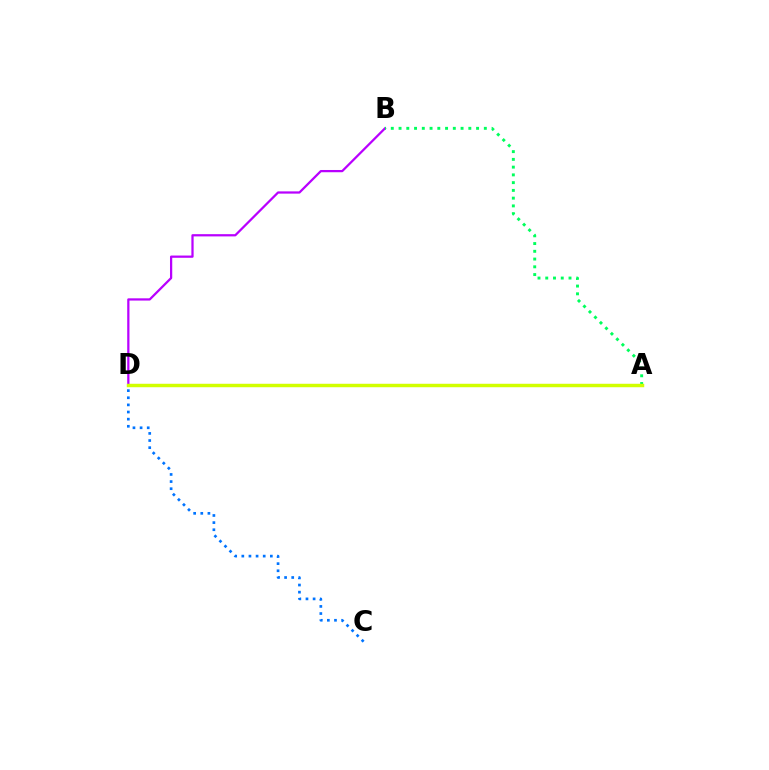{('A', 'D'): [{'color': '#ff0000', 'line_style': 'solid', 'thickness': 2.18}, {'color': '#d1ff00', 'line_style': 'solid', 'thickness': 2.46}], ('B', 'D'): [{'color': '#b900ff', 'line_style': 'solid', 'thickness': 1.62}], ('A', 'B'): [{'color': '#00ff5c', 'line_style': 'dotted', 'thickness': 2.11}], ('C', 'D'): [{'color': '#0074ff', 'line_style': 'dotted', 'thickness': 1.94}]}